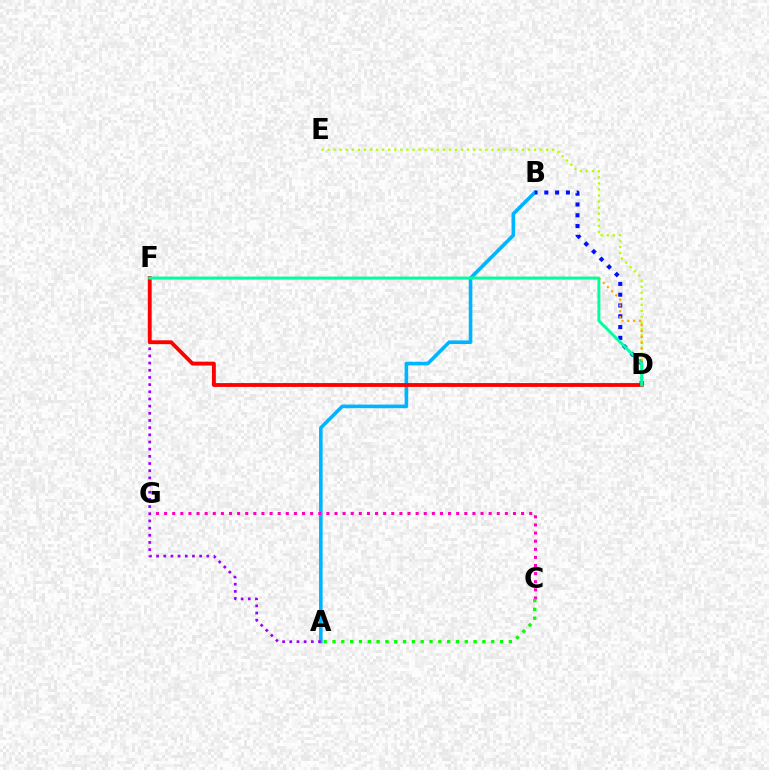{('A', 'B'): [{'color': '#00b5ff', 'line_style': 'solid', 'thickness': 2.59}], ('C', 'G'): [{'color': '#ff00bd', 'line_style': 'dotted', 'thickness': 2.2}], ('D', 'E'): [{'color': '#b3ff00', 'line_style': 'dotted', 'thickness': 1.65}], ('B', 'D'): [{'color': '#0010ff', 'line_style': 'dotted', 'thickness': 2.93}], ('D', 'F'): [{'color': '#ffa500', 'line_style': 'dotted', 'thickness': 1.6}, {'color': '#ff0000', 'line_style': 'solid', 'thickness': 2.77}, {'color': '#00ff9d', 'line_style': 'solid', 'thickness': 2.13}], ('A', 'F'): [{'color': '#9b00ff', 'line_style': 'dotted', 'thickness': 1.95}], ('A', 'C'): [{'color': '#08ff00', 'line_style': 'dotted', 'thickness': 2.4}]}